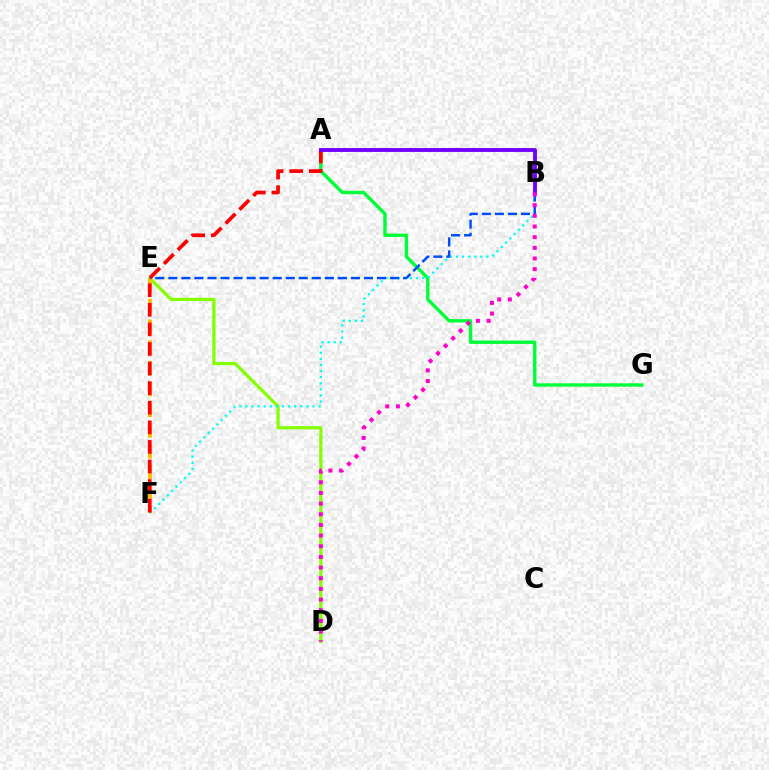{('D', 'E'): [{'color': '#84ff00', 'line_style': 'solid', 'thickness': 2.31}], ('A', 'G'): [{'color': '#00ff39', 'line_style': 'solid', 'thickness': 2.44}], ('B', 'F'): [{'color': '#00fff6', 'line_style': 'dotted', 'thickness': 1.66}], ('E', 'F'): [{'color': '#ffbd00', 'line_style': 'dashed', 'thickness': 2.82}], ('B', 'E'): [{'color': '#004bff', 'line_style': 'dashed', 'thickness': 1.77}], ('A', 'F'): [{'color': '#ff0000', 'line_style': 'dashed', 'thickness': 2.66}], ('A', 'B'): [{'color': '#7200ff', 'line_style': 'solid', 'thickness': 2.78}], ('B', 'D'): [{'color': '#ff00cf', 'line_style': 'dotted', 'thickness': 2.9}]}